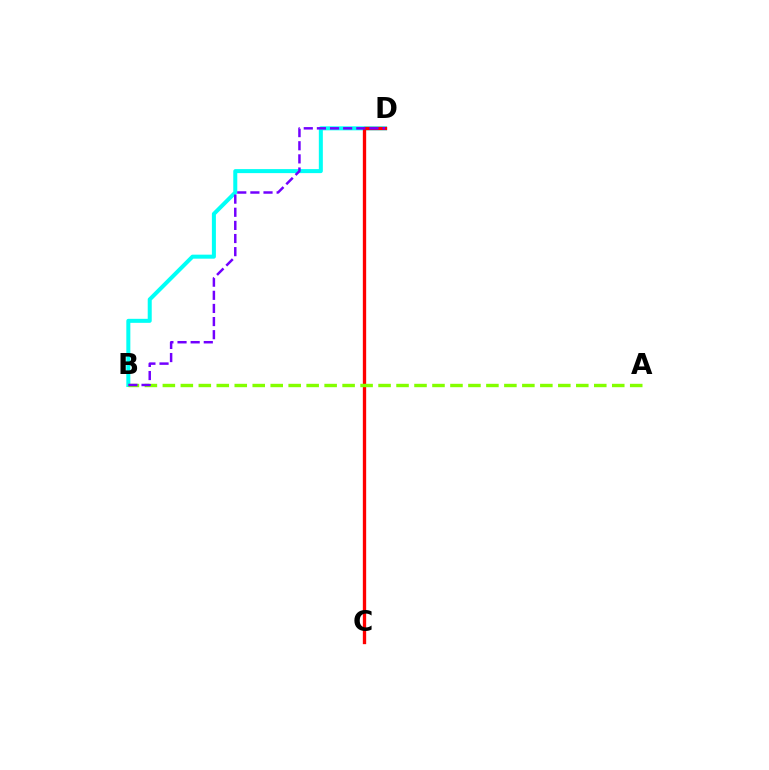{('B', 'D'): [{'color': '#00fff6', 'line_style': 'solid', 'thickness': 2.89}, {'color': '#7200ff', 'line_style': 'dashed', 'thickness': 1.78}], ('C', 'D'): [{'color': '#ff0000', 'line_style': 'solid', 'thickness': 2.4}], ('A', 'B'): [{'color': '#84ff00', 'line_style': 'dashed', 'thickness': 2.44}]}